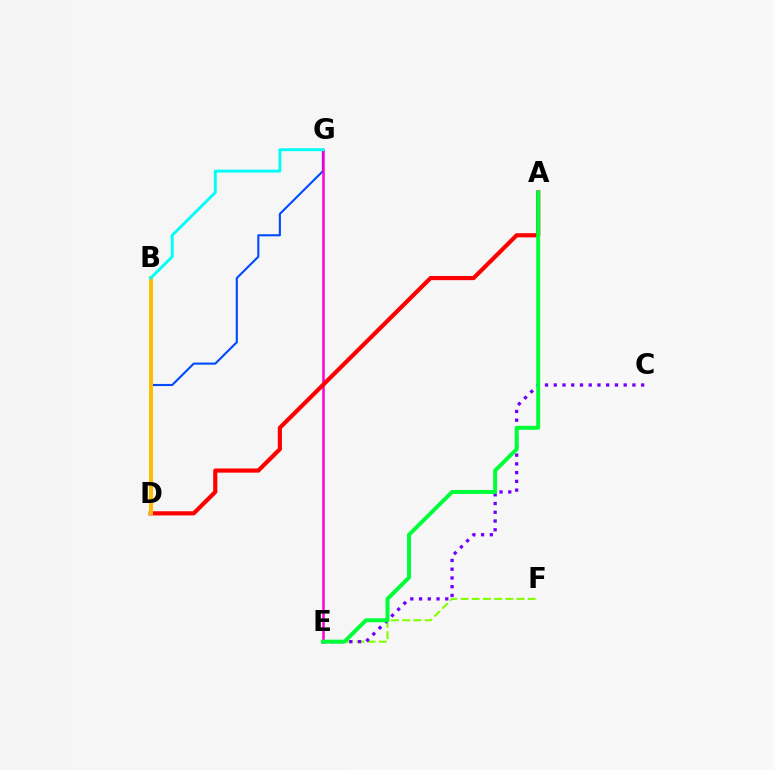{('E', 'F'): [{'color': '#84ff00', 'line_style': 'dashed', 'thickness': 1.52}], ('D', 'G'): [{'color': '#004bff', 'line_style': 'solid', 'thickness': 1.52}], ('C', 'E'): [{'color': '#7200ff', 'line_style': 'dotted', 'thickness': 2.38}], ('E', 'G'): [{'color': '#ff00cf', 'line_style': 'solid', 'thickness': 1.8}], ('A', 'D'): [{'color': '#ff0000', 'line_style': 'solid', 'thickness': 3.0}], ('A', 'E'): [{'color': '#00ff39', 'line_style': 'solid', 'thickness': 2.86}], ('B', 'D'): [{'color': '#ffbd00', 'line_style': 'solid', 'thickness': 2.85}], ('B', 'G'): [{'color': '#00fff6', 'line_style': 'solid', 'thickness': 2.08}]}